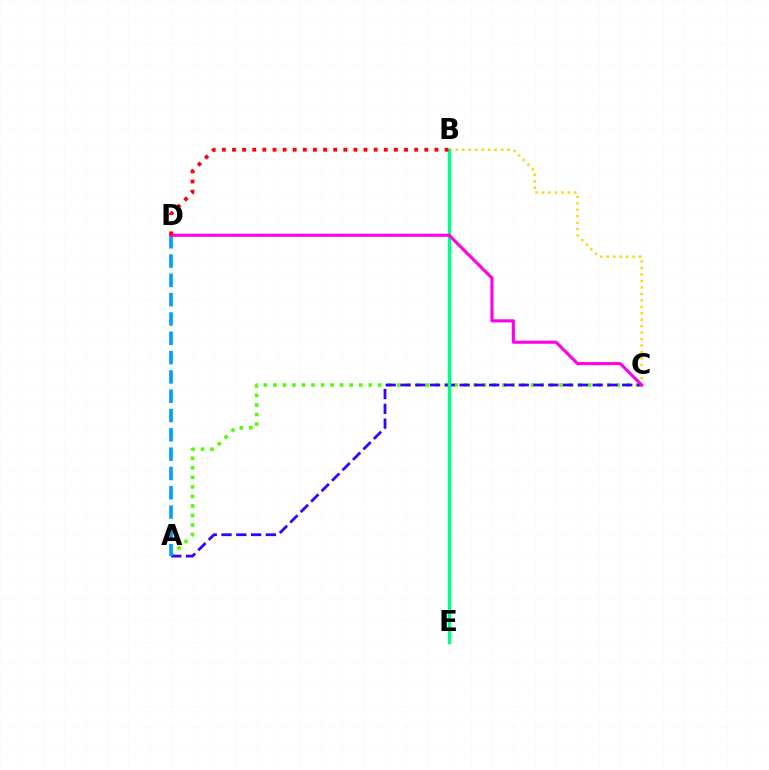{('A', 'C'): [{'color': '#4fff00', 'line_style': 'dotted', 'thickness': 2.59}, {'color': '#3700ff', 'line_style': 'dashed', 'thickness': 2.01}], ('B', 'C'): [{'color': '#ffd500', 'line_style': 'dotted', 'thickness': 1.76}], ('A', 'D'): [{'color': '#009eff', 'line_style': 'dashed', 'thickness': 2.62}], ('B', 'E'): [{'color': '#00ff86', 'line_style': 'solid', 'thickness': 2.5}], ('C', 'D'): [{'color': '#ff00ed', 'line_style': 'solid', 'thickness': 2.25}], ('B', 'D'): [{'color': '#ff0000', 'line_style': 'dotted', 'thickness': 2.75}]}